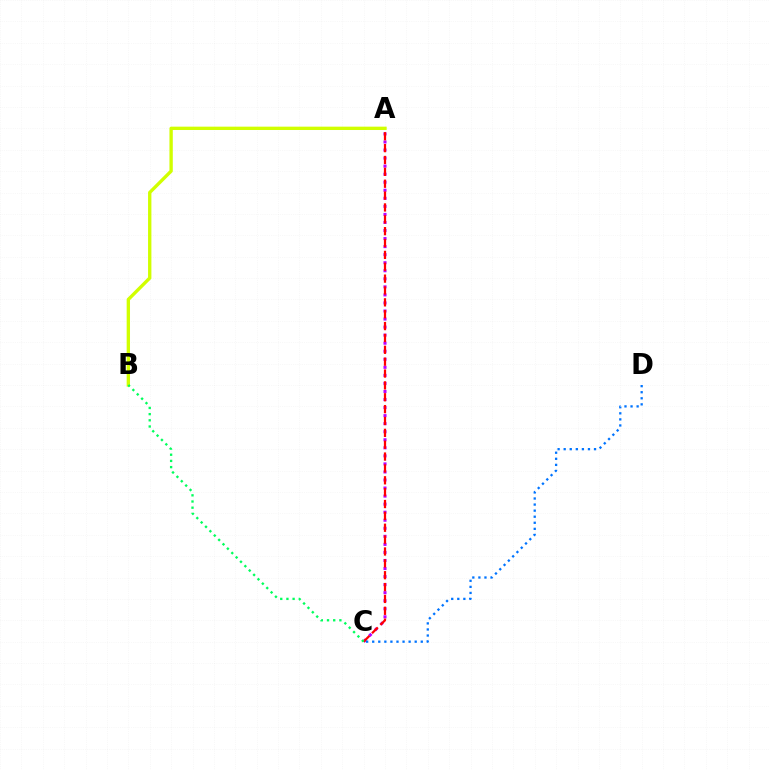{('A', 'C'): [{'color': '#b900ff', 'line_style': 'dotted', 'thickness': 2.19}, {'color': '#ff0000', 'line_style': 'dashed', 'thickness': 1.61}], ('A', 'B'): [{'color': '#d1ff00', 'line_style': 'solid', 'thickness': 2.41}], ('C', 'D'): [{'color': '#0074ff', 'line_style': 'dotted', 'thickness': 1.65}], ('B', 'C'): [{'color': '#00ff5c', 'line_style': 'dotted', 'thickness': 1.68}]}